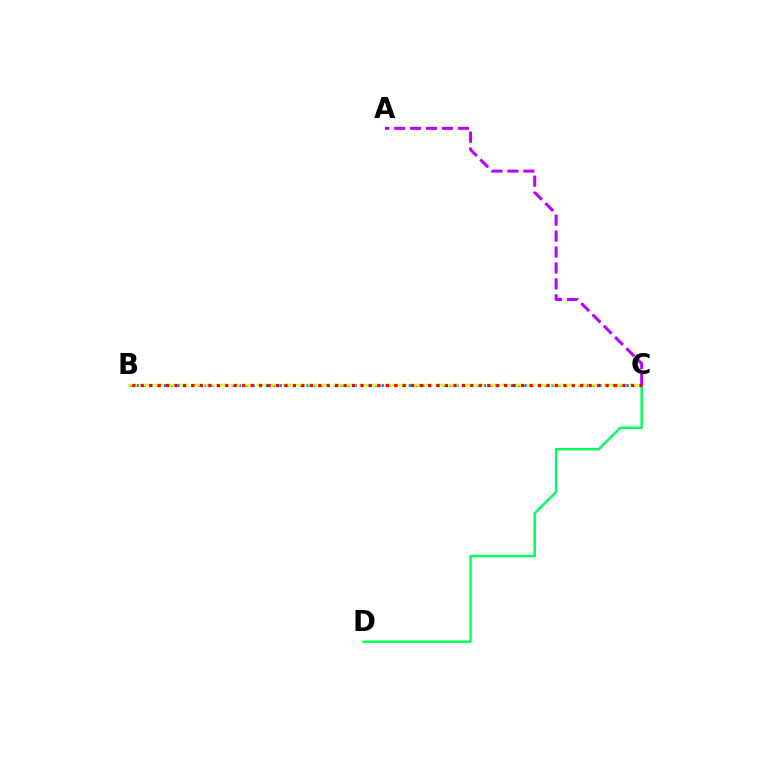{('C', 'D'): [{'color': '#00ff5c', 'line_style': 'solid', 'thickness': 1.78}], ('B', 'C'): [{'color': '#0074ff', 'line_style': 'dotted', 'thickness': 1.85}, {'color': '#d1ff00', 'line_style': 'dashed', 'thickness': 1.75}, {'color': '#ff0000', 'line_style': 'dotted', 'thickness': 2.3}], ('A', 'C'): [{'color': '#b900ff', 'line_style': 'dashed', 'thickness': 2.17}]}